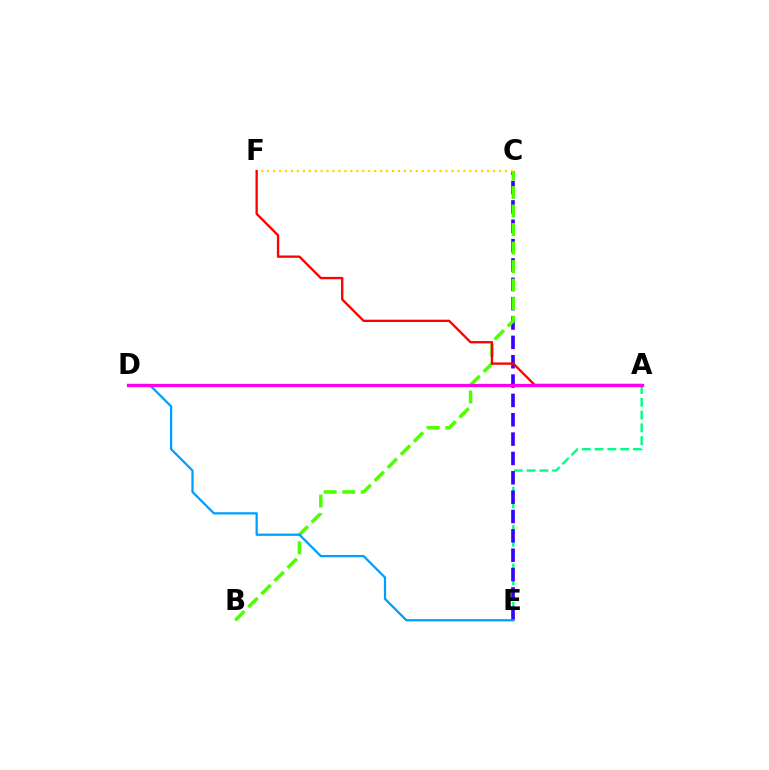{('A', 'E'): [{'color': '#00ff86', 'line_style': 'dashed', 'thickness': 1.74}], ('C', 'E'): [{'color': '#3700ff', 'line_style': 'dashed', 'thickness': 2.63}], ('B', 'C'): [{'color': '#4fff00', 'line_style': 'dashed', 'thickness': 2.52}], ('C', 'F'): [{'color': '#ffd500', 'line_style': 'dotted', 'thickness': 1.62}], ('A', 'F'): [{'color': '#ff0000', 'line_style': 'solid', 'thickness': 1.68}], ('D', 'E'): [{'color': '#009eff', 'line_style': 'solid', 'thickness': 1.63}], ('A', 'D'): [{'color': '#ff00ed', 'line_style': 'solid', 'thickness': 2.35}]}